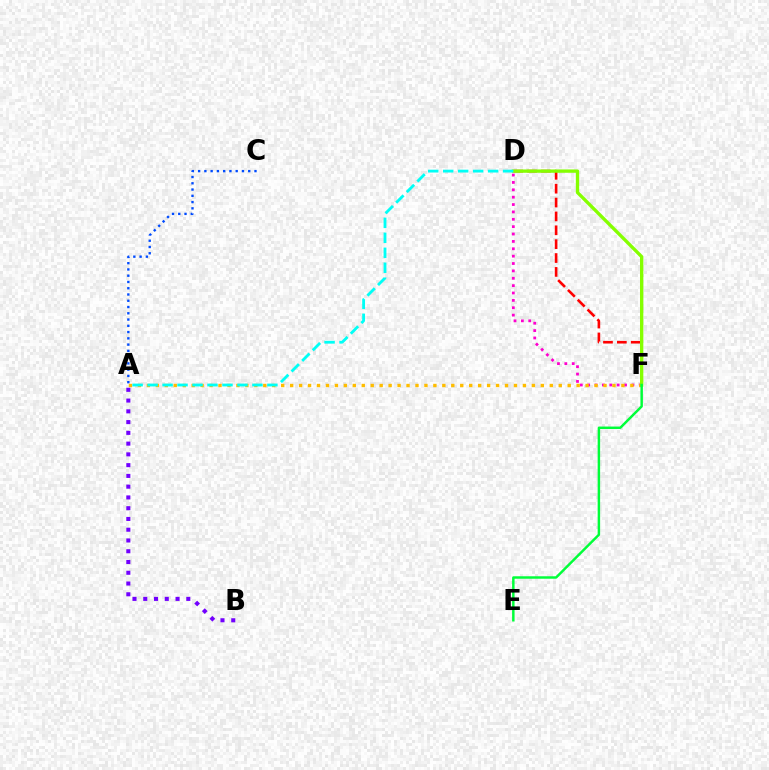{('D', 'F'): [{'color': '#ff00cf', 'line_style': 'dotted', 'thickness': 2.0}, {'color': '#ff0000', 'line_style': 'dashed', 'thickness': 1.88}, {'color': '#84ff00', 'line_style': 'solid', 'thickness': 2.4}], ('A', 'C'): [{'color': '#004bff', 'line_style': 'dotted', 'thickness': 1.7}], ('A', 'F'): [{'color': '#ffbd00', 'line_style': 'dotted', 'thickness': 2.43}], ('A', 'B'): [{'color': '#7200ff', 'line_style': 'dotted', 'thickness': 2.92}], ('A', 'D'): [{'color': '#00fff6', 'line_style': 'dashed', 'thickness': 2.03}], ('E', 'F'): [{'color': '#00ff39', 'line_style': 'solid', 'thickness': 1.77}]}